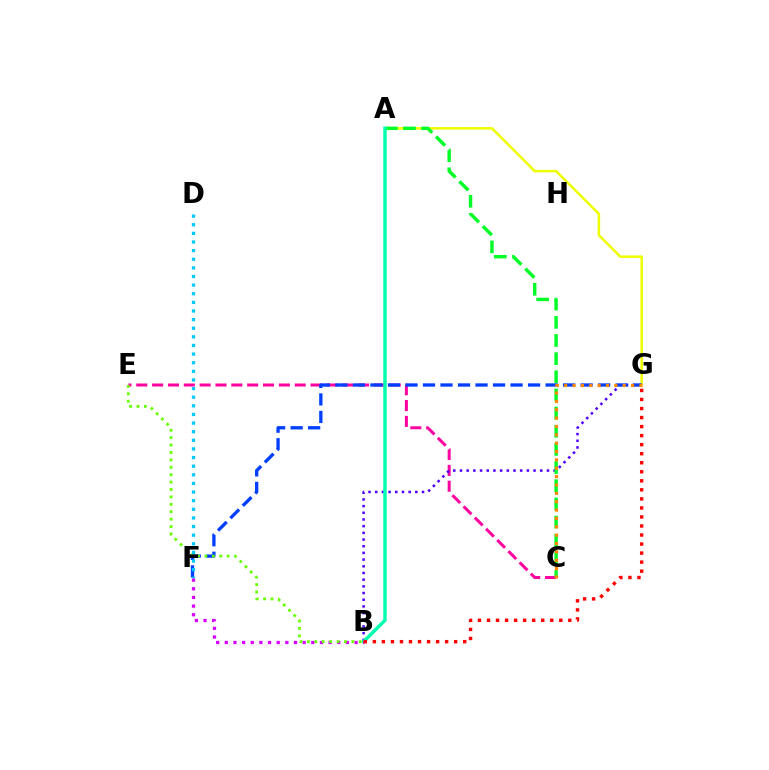{('C', 'E'): [{'color': '#ff00a0', 'line_style': 'dashed', 'thickness': 2.15}], ('A', 'G'): [{'color': '#eeff00', 'line_style': 'solid', 'thickness': 1.8}], ('B', 'G'): [{'color': '#4f00ff', 'line_style': 'dotted', 'thickness': 1.82}, {'color': '#ff0000', 'line_style': 'dotted', 'thickness': 2.46}], ('A', 'C'): [{'color': '#00ff27', 'line_style': 'dashed', 'thickness': 2.47}], ('F', 'G'): [{'color': '#003fff', 'line_style': 'dashed', 'thickness': 2.38}], ('A', 'B'): [{'color': '#00ffaf', 'line_style': 'solid', 'thickness': 2.48}], ('D', 'F'): [{'color': '#00c7ff', 'line_style': 'dotted', 'thickness': 2.34}], ('B', 'F'): [{'color': '#d600ff', 'line_style': 'dotted', 'thickness': 2.35}], ('C', 'G'): [{'color': '#ff8800', 'line_style': 'dotted', 'thickness': 2.27}], ('B', 'E'): [{'color': '#66ff00', 'line_style': 'dotted', 'thickness': 2.01}]}